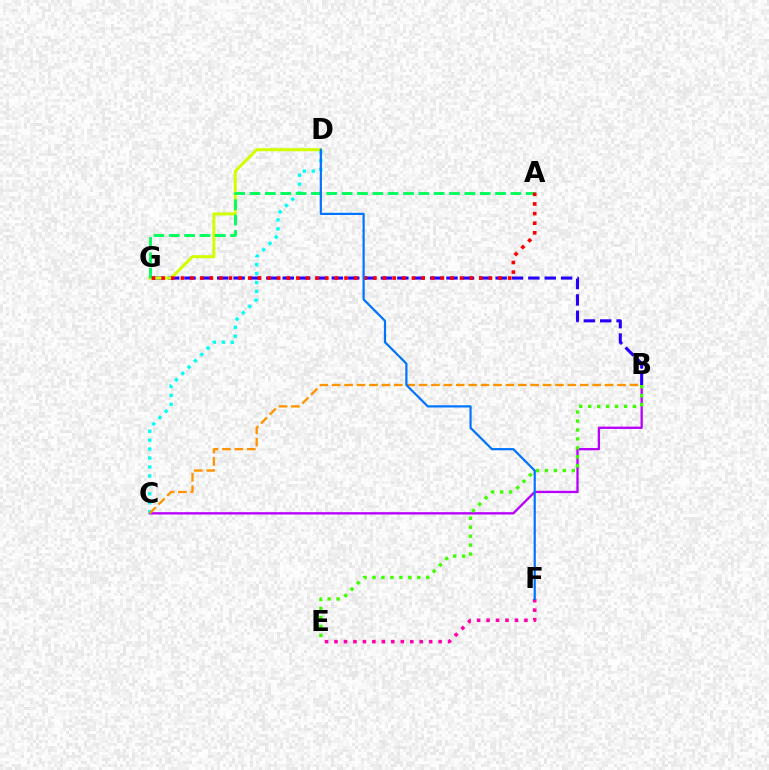{('B', 'C'): [{'color': '#b900ff', 'line_style': 'solid', 'thickness': 1.67}, {'color': '#ff9400', 'line_style': 'dashed', 'thickness': 1.69}], ('C', 'D'): [{'color': '#00fff6', 'line_style': 'dotted', 'thickness': 2.43}], ('B', 'G'): [{'color': '#2500ff', 'line_style': 'dashed', 'thickness': 2.22}], ('D', 'G'): [{'color': '#d1ff00', 'line_style': 'solid', 'thickness': 2.16}], ('E', 'F'): [{'color': '#ff00ac', 'line_style': 'dotted', 'thickness': 2.57}], ('A', 'G'): [{'color': '#00ff5c', 'line_style': 'dashed', 'thickness': 2.08}, {'color': '#ff0000', 'line_style': 'dotted', 'thickness': 2.62}], ('B', 'E'): [{'color': '#3dff00', 'line_style': 'dotted', 'thickness': 2.43}], ('D', 'F'): [{'color': '#0074ff', 'line_style': 'solid', 'thickness': 1.58}]}